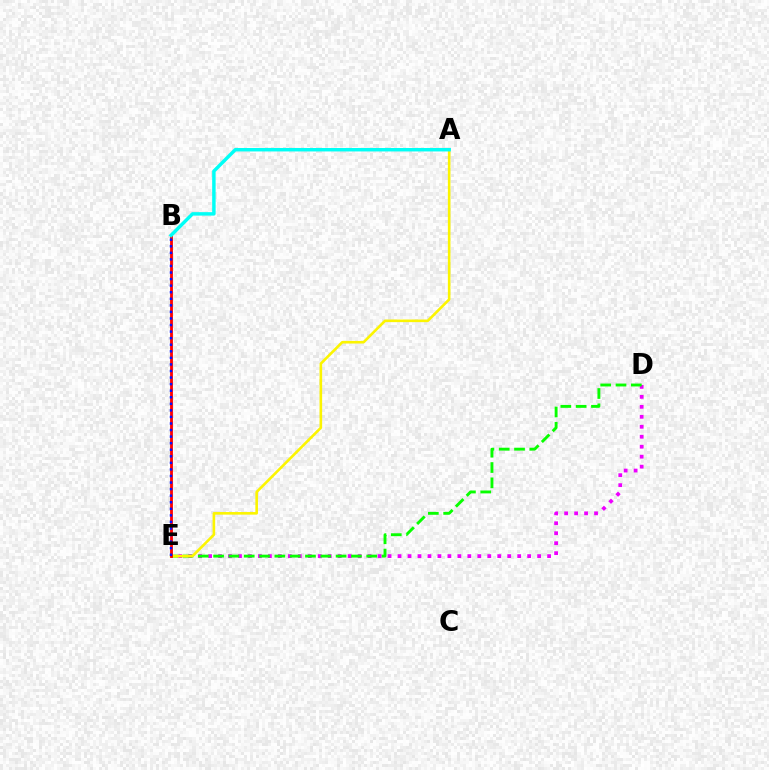{('D', 'E'): [{'color': '#ee00ff', 'line_style': 'dotted', 'thickness': 2.71}, {'color': '#08ff00', 'line_style': 'dashed', 'thickness': 2.08}], ('A', 'E'): [{'color': '#fcf500', 'line_style': 'solid', 'thickness': 1.88}], ('B', 'E'): [{'color': '#ff0000', 'line_style': 'solid', 'thickness': 2.03}, {'color': '#0010ff', 'line_style': 'dotted', 'thickness': 1.78}], ('A', 'B'): [{'color': '#00fff6', 'line_style': 'solid', 'thickness': 2.48}]}